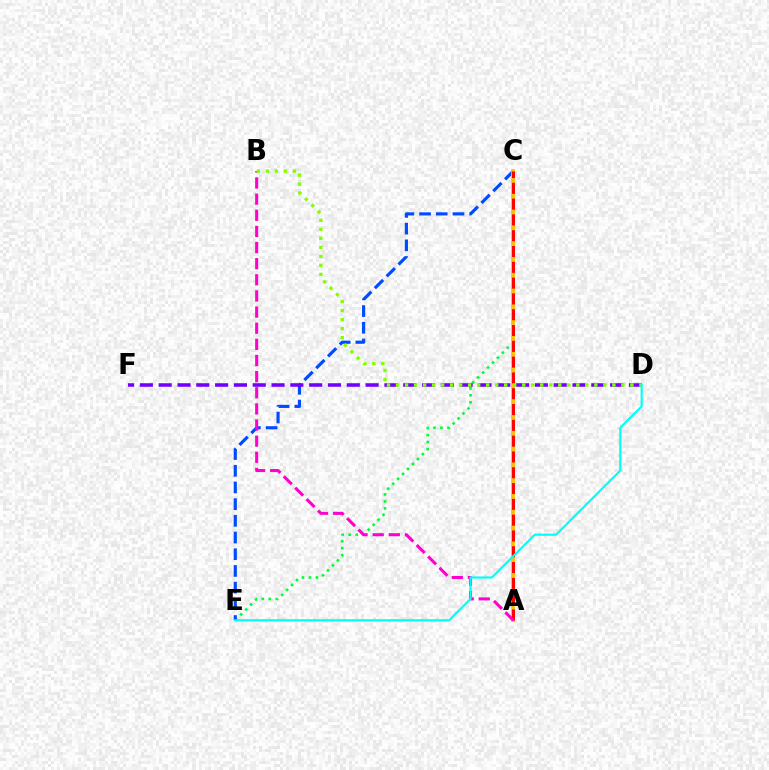{('C', 'E'): [{'color': '#00ff39', 'line_style': 'dotted', 'thickness': 1.9}, {'color': '#004bff', 'line_style': 'dashed', 'thickness': 2.27}], ('A', 'C'): [{'color': '#ffbd00', 'line_style': 'solid', 'thickness': 2.7}, {'color': '#ff0000', 'line_style': 'dashed', 'thickness': 2.15}], ('A', 'B'): [{'color': '#ff00cf', 'line_style': 'dashed', 'thickness': 2.19}], ('D', 'F'): [{'color': '#7200ff', 'line_style': 'dashed', 'thickness': 2.56}], ('B', 'D'): [{'color': '#84ff00', 'line_style': 'dotted', 'thickness': 2.45}], ('D', 'E'): [{'color': '#00fff6', 'line_style': 'solid', 'thickness': 1.55}]}